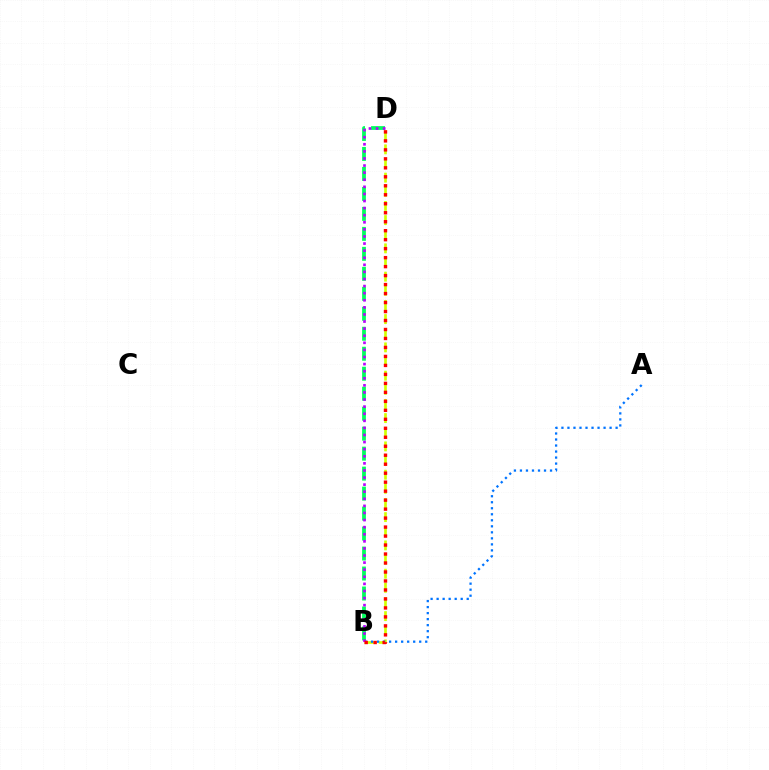{('B', 'D'): [{'color': '#d1ff00', 'line_style': 'dashed', 'thickness': 1.92}, {'color': '#00ff5c', 'line_style': 'dashed', 'thickness': 2.71}, {'color': '#b900ff', 'line_style': 'dotted', 'thickness': 1.93}, {'color': '#ff0000', 'line_style': 'dotted', 'thickness': 2.44}], ('A', 'B'): [{'color': '#0074ff', 'line_style': 'dotted', 'thickness': 1.64}]}